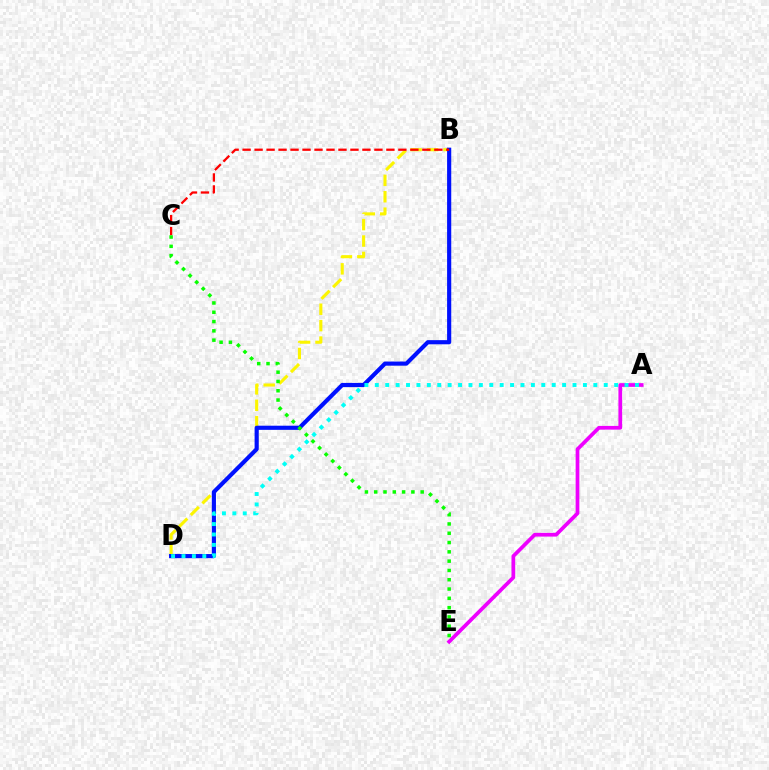{('B', 'D'): [{'color': '#fcf500', 'line_style': 'dashed', 'thickness': 2.23}, {'color': '#0010ff', 'line_style': 'solid', 'thickness': 2.99}], ('A', 'E'): [{'color': '#ee00ff', 'line_style': 'solid', 'thickness': 2.68}], ('B', 'C'): [{'color': '#ff0000', 'line_style': 'dashed', 'thickness': 1.63}], ('A', 'D'): [{'color': '#00fff6', 'line_style': 'dotted', 'thickness': 2.83}], ('C', 'E'): [{'color': '#08ff00', 'line_style': 'dotted', 'thickness': 2.53}]}